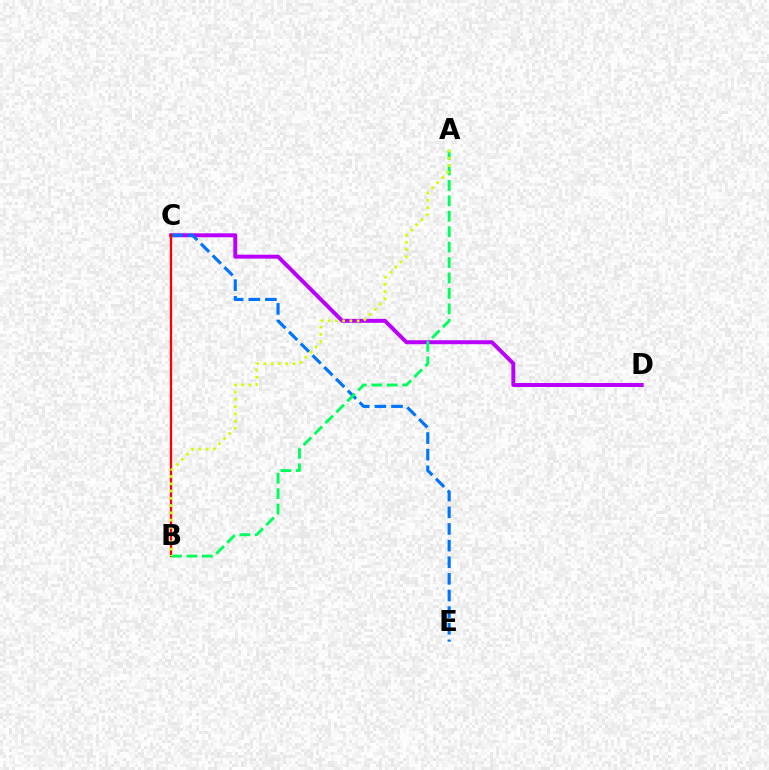{('C', 'D'): [{'color': '#b900ff', 'line_style': 'solid', 'thickness': 2.84}], ('C', 'E'): [{'color': '#0074ff', 'line_style': 'dashed', 'thickness': 2.26}], ('B', 'C'): [{'color': '#ff0000', 'line_style': 'solid', 'thickness': 1.65}], ('A', 'B'): [{'color': '#00ff5c', 'line_style': 'dashed', 'thickness': 2.1}, {'color': '#d1ff00', 'line_style': 'dotted', 'thickness': 1.97}]}